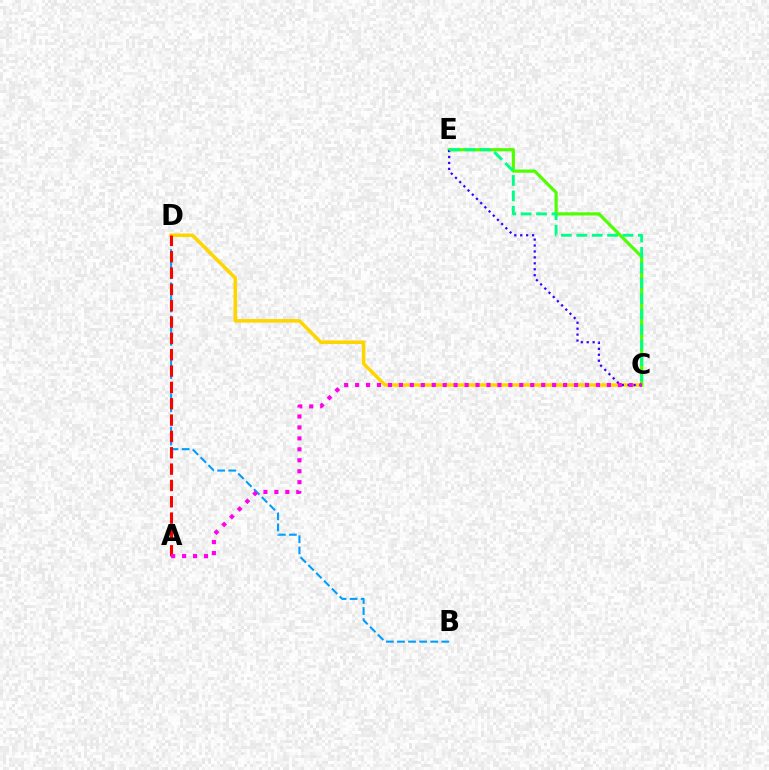{('C', 'D'): [{'color': '#ffd500', 'line_style': 'solid', 'thickness': 2.57}], ('B', 'D'): [{'color': '#009eff', 'line_style': 'dashed', 'thickness': 1.51}], ('C', 'E'): [{'color': '#4fff00', 'line_style': 'solid', 'thickness': 2.29}, {'color': '#3700ff', 'line_style': 'dotted', 'thickness': 1.61}, {'color': '#00ff86', 'line_style': 'dashed', 'thickness': 2.09}], ('A', 'D'): [{'color': '#ff0000', 'line_style': 'dashed', 'thickness': 2.22}], ('A', 'C'): [{'color': '#ff00ed', 'line_style': 'dotted', 'thickness': 2.97}]}